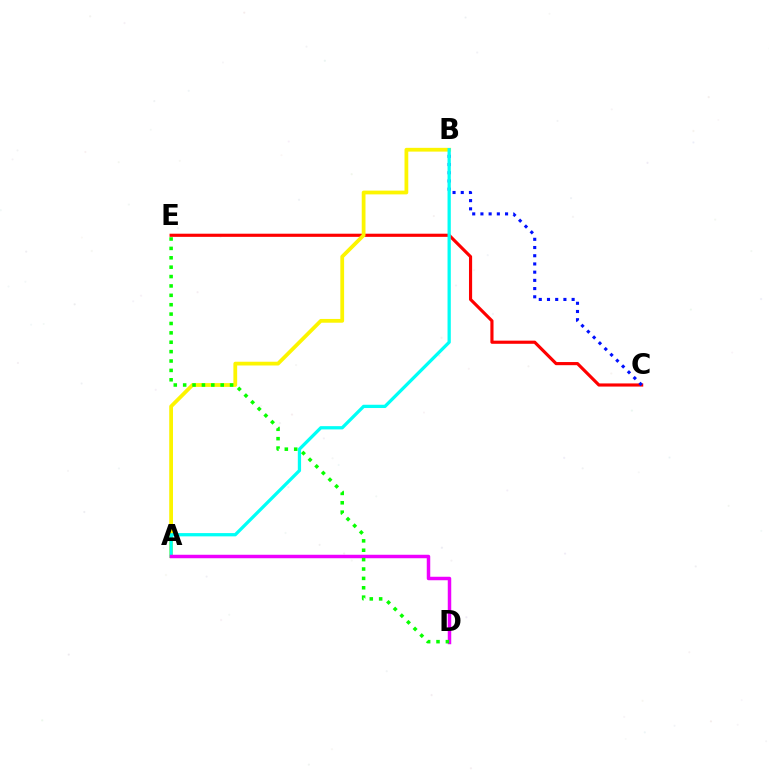{('C', 'E'): [{'color': '#ff0000', 'line_style': 'solid', 'thickness': 2.26}], ('A', 'B'): [{'color': '#fcf500', 'line_style': 'solid', 'thickness': 2.71}, {'color': '#00fff6', 'line_style': 'solid', 'thickness': 2.35}], ('B', 'C'): [{'color': '#0010ff', 'line_style': 'dotted', 'thickness': 2.23}], ('A', 'D'): [{'color': '#ee00ff', 'line_style': 'solid', 'thickness': 2.5}], ('D', 'E'): [{'color': '#08ff00', 'line_style': 'dotted', 'thickness': 2.55}]}